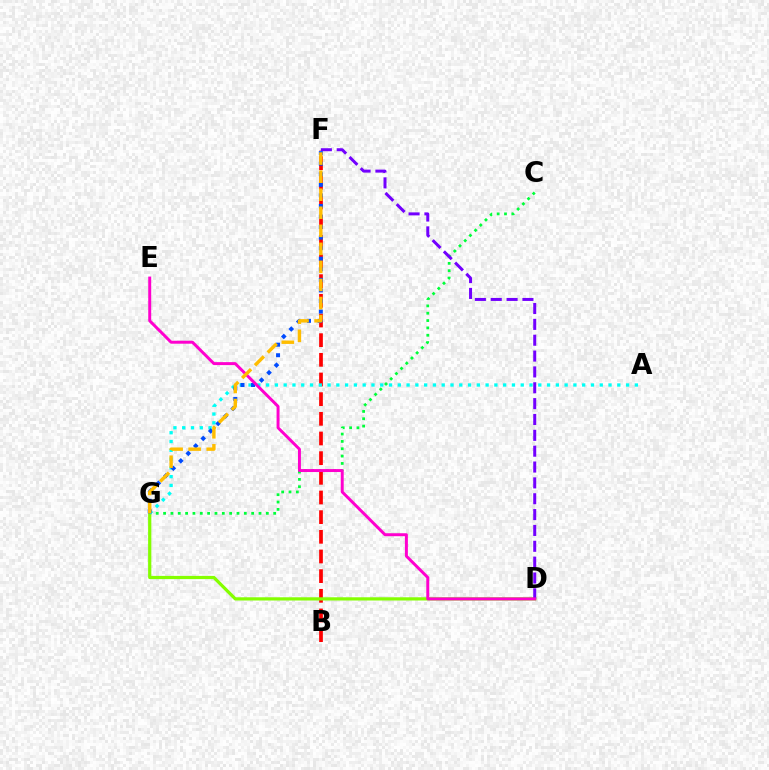{('B', 'F'): [{'color': '#ff0000', 'line_style': 'dashed', 'thickness': 2.67}], ('C', 'G'): [{'color': '#00ff39', 'line_style': 'dotted', 'thickness': 1.99}], ('D', 'G'): [{'color': '#84ff00', 'line_style': 'solid', 'thickness': 2.31}], ('A', 'G'): [{'color': '#00fff6', 'line_style': 'dotted', 'thickness': 2.39}], ('D', 'F'): [{'color': '#7200ff', 'line_style': 'dashed', 'thickness': 2.15}], ('F', 'G'): [{'color': '#004bff', 'line_style': 'dotted', 'thickness': 2.87}, {'color': '#ffbd00', 'line_style': 'dashed', 'thickness': 2.45}], ('D', 'E'): [{'color': '#ff00cf', 'line_style': 'solid', 'thickness': 2.13}]}